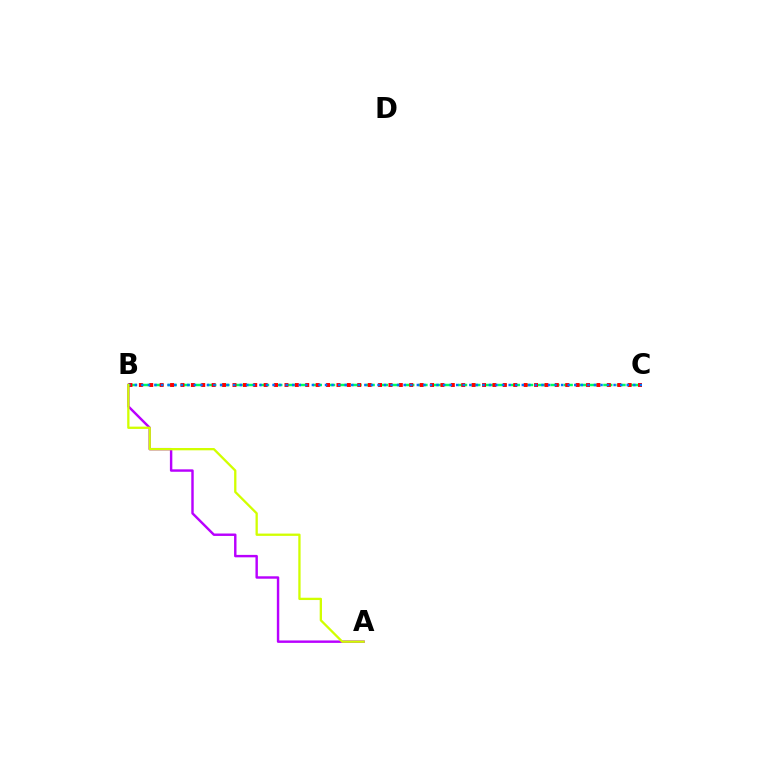{('A', 'B'): [{'color': '#b900ff', 'line_style': 'solid', 'thickness': 1.75}, {'color': '#d1ff00', 'line_style': 'solid', 'thickness': 1.66}], ('B', 'C'): [{'color': '#00ff5c', 'line_style': 'dashed', 'thickness': 1.79}, {'color': '#ff0000', 'line_style': 'dotted', 'thickness': 2.83}, {'color': '#0074ff', 'line_style': 'dotted', 'thickness': 1.78}]}